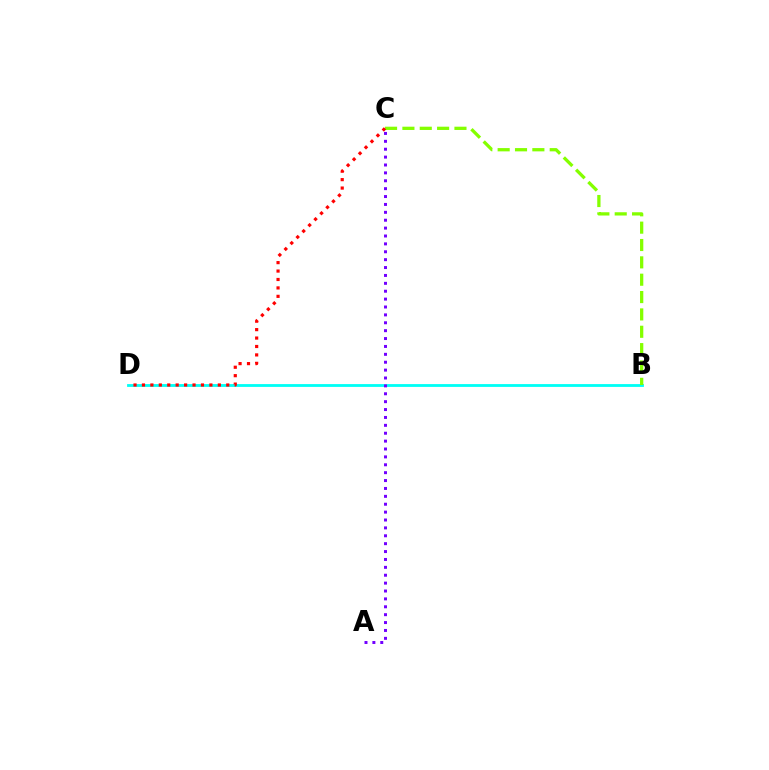{('B', 'D'): [{'color': '#00fff6', 'line_style': 'solid', 'thickness': 2.03}], ('A', 'C'): [{'color': '#7200ff', 'line_style': 'dotted', 'thickness': 2.14}], ('B', 'C'): [{'color': '#84ff00', 'line_style': 'dashed', 'thickness': 2.36}], ('C', 'D'): [{'color': '#ff0000', 'line_style': 'dotted', 'thickness': 2.29}]}